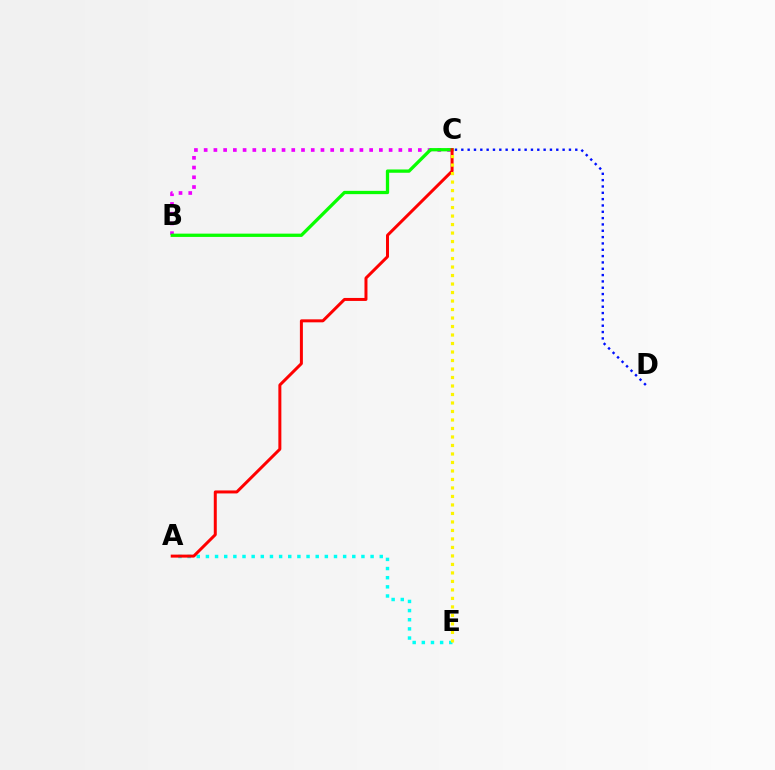{('B', 'C'): [{'color': '#ee00ff', 'line_style': 'dotted', 'thickness': 2.64}, {'color': '#08ff00', 'line_style': 'solid', 'thickness': 2.37}], ('A', 'E'): [{'color': '#00fff6', 'line_style': 'dotted', 'thickness': 2.49}], ('A', 'C'): [{'color': '#ff0000', 'line_style': 'solid', 'thickness': 2.15}], ('C', 'D'): [{'color': '#0010ff', 'line_style': 'dotted', 'thickness': 1.72}], ('C', 'E'): [{'color': '#fcf500', 'line_style': 'dotted', 'thickness': 2.31}]}